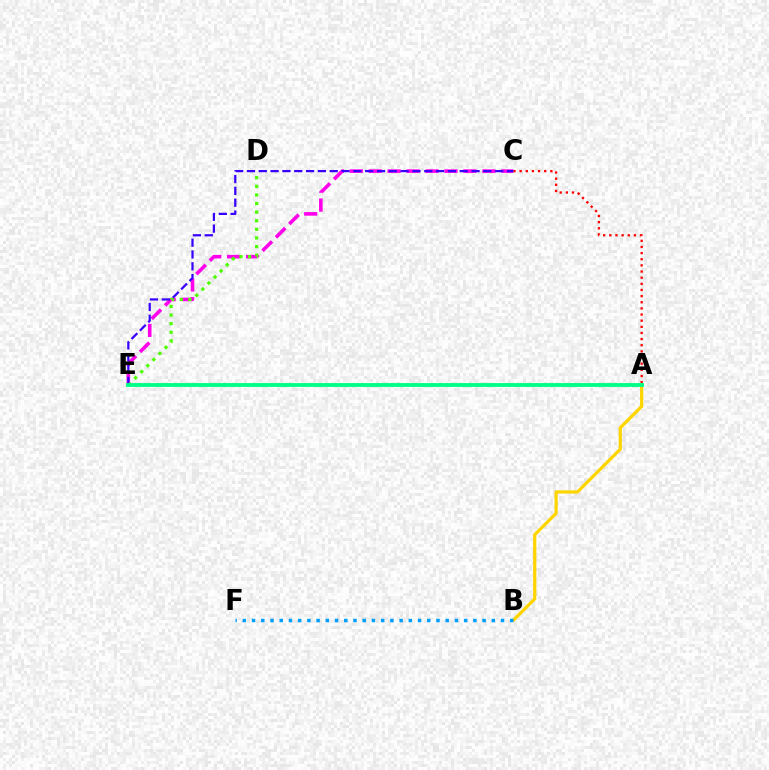{('C', 'E'): [{'color': '#ff00ed', 'line_style': 'dashed', 'thickness': 2.57}, {'color': '#3700ff', 'line_style': 'dashed', 'thickness': 1.61}], ('A', 'C'): [{'color': '#ff0000', 'line_style': 'dotted', 'thickness': 1.67}], ('D', 'E'): [{'color': '#4fff00', 'line_style': 'dotted', 'thickness': 2.34}], ('A', 'B'): [{'color': '#ffd500', 'line_style': 'solid', 'thickness': 2.33}], ('B', 'F'): [{'color': '#009eff', 'line_style': 'dotted', 'thickness': 2.51}], ('A', 'E'): [{'color': '#00ff86', 'line_style': 'solid', 'thickness': 2.78}]}